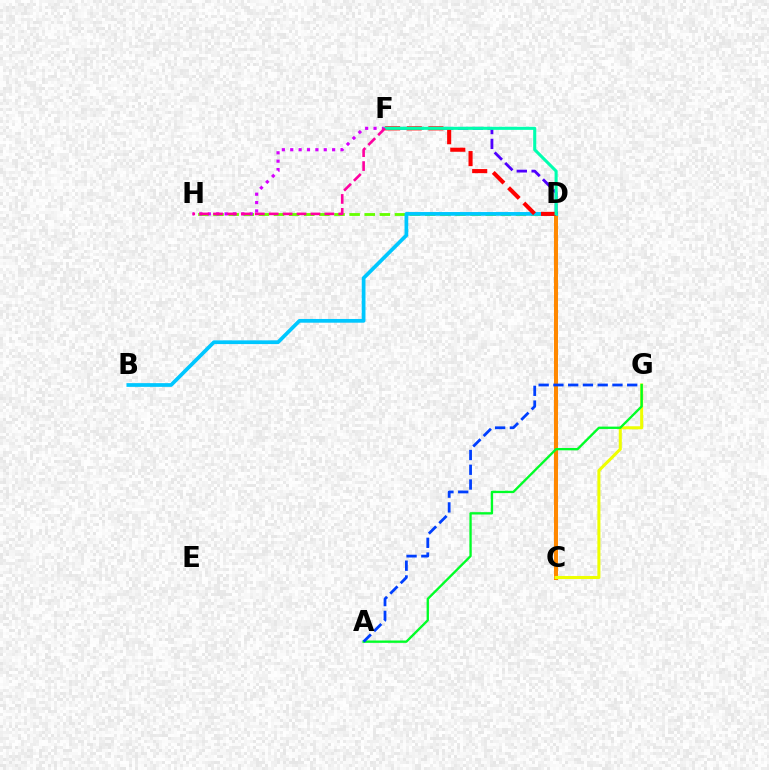{('C', 'D'): [{'color': '#ff8800', 'line_style': 'solid', 'thickness': 2.9}], ('D', 'H'): [{'color': '#66ff00', 'line_style': 'dashed', 'thickness': 2.05}], ('B', 'D'): [{'color': '#00c7ff', 'line_style': 'solid', 'thickness': 2.68}], ('F', 'H'): [{'color': '#d600ff', 'line_style': 'dotted', 'thickness': 2.28}, {'color': '#ff00a0', 'line_style': 'dashed', 'thickness': 1.89}], ('D', 'F'): [{'color': '#4f00ff', 'line_style': 'dashed', 'thickness': 2.02}, {'color': '#ff0000', 'line_style': 'dashed', 'thickness': 2.94}, {'color': '#00ffaf', 'line_style': 'solid', 'thickness': 2.21}], ('C', 'G'): [{'color': '#eeff00', 'line_style': 'solid', 'thickness': 2.19}], ('A', 'G'): [{'color': '#00ff27', 'line_style': 'solid', 'thickness': 1.68}, {'color': '#003fff', 'line_style': 'dashed', 'thickness': 2.0}]}